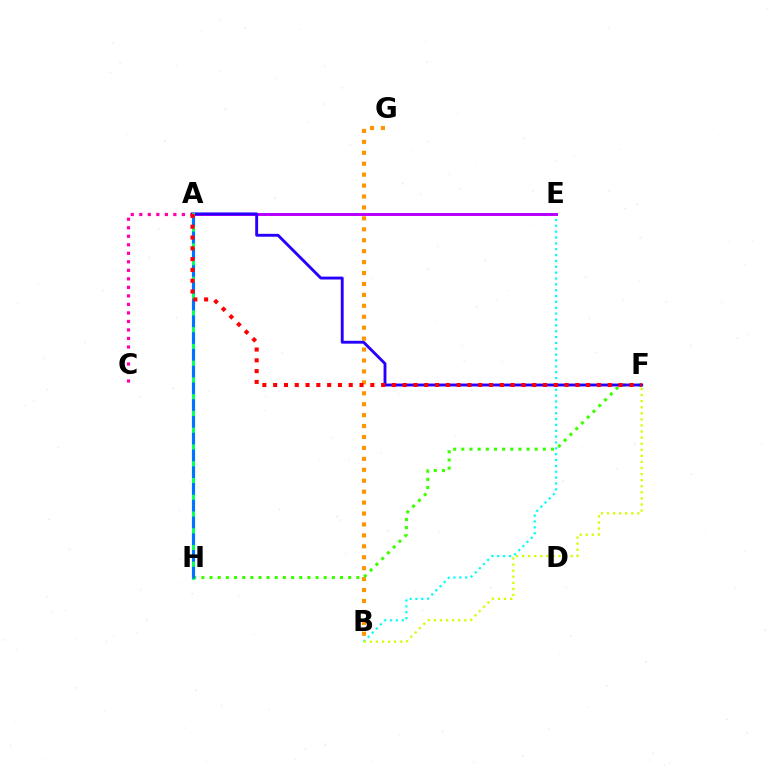{('B', 'E'): [{'color': '#00fff6', 'line_style': 'dotted', 'thickness': 1.59}], ('B', 'G'): [{'color': '#ff9400', 'line_style': 'dotted', 'thickness': 2.97}], ('A', 'C'): [{'color': '#ff00ac', 'line_style': 'dotted', 'thickness': 2.31}], ('F', 'H'): [{'color': '#3dff00', 'line_style': 'dotted', 'thickness': 2.22}], ('A', 'E'): [{'color': '#b900ff', 'line_style': 'solid', 'thickness': 2.13}], ('A', 'F'): [{'color': '#2500ff', 'line_style': 'solid', 'thickness': 2.07}, {'color': '#ff0000', 'line_style': 'dotted', 'thickness': 2.93}], ('A', 'H'): [{'color': '#00ff5c', 'line_style': 'solid', 'thickness': 2.1}, {'color': '#0074ff', 'line_style': 'dashed', 'thickness': 2.28}], ('B', 'F'): [{'color': '#d1ff00', 'line_style': 'dotted', 'thickness': 1.65}]}